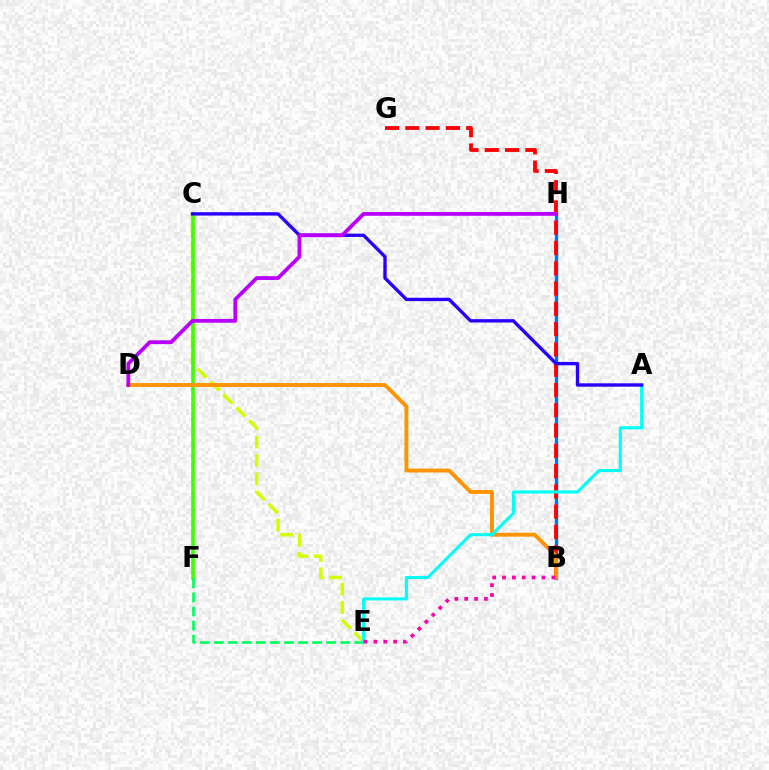{('B', 'H'): [{'color': '#0074ff', 'line_style': 'solid', 'thickness': 2.41}], ('C', 'E'): [{'color': '#d1ff00', 'line_style': 'dashed', 'thickness': 2.49}], ('C', 'F'): [{'color': '#3dff00', 'line_style': 'solid', 'thickness': 2.62}], ('B', 'G'): [{'color': '#ff0000', 'line_style': 'dashed', 'thickness': 2.76}], ('B', 'D'): [{'color': '#ff9400', 'line_style': 'solid', 'thickness': 2.8}], ('E', 'F'): [{'color': '#00ff5c', 'line_style': 'dashed', 'thickness': 1.91}], ('A', 'E'): [{'color': '#00fff6', 'line_style': 'solid', 'thickness': 2.23}], ('A', 'C'): [{'color': '#2500ff', 'line_style': 'solid', 'thickness': 2.42}], ('D', 'H'): [{'color': '#b900ff', 'line_style': 'solid', 'thickness': 2.73}], ('B', 'E'): [{'color': '#ff00ac', 'line_style': 'dotted', 'thickness': 2.68}]}